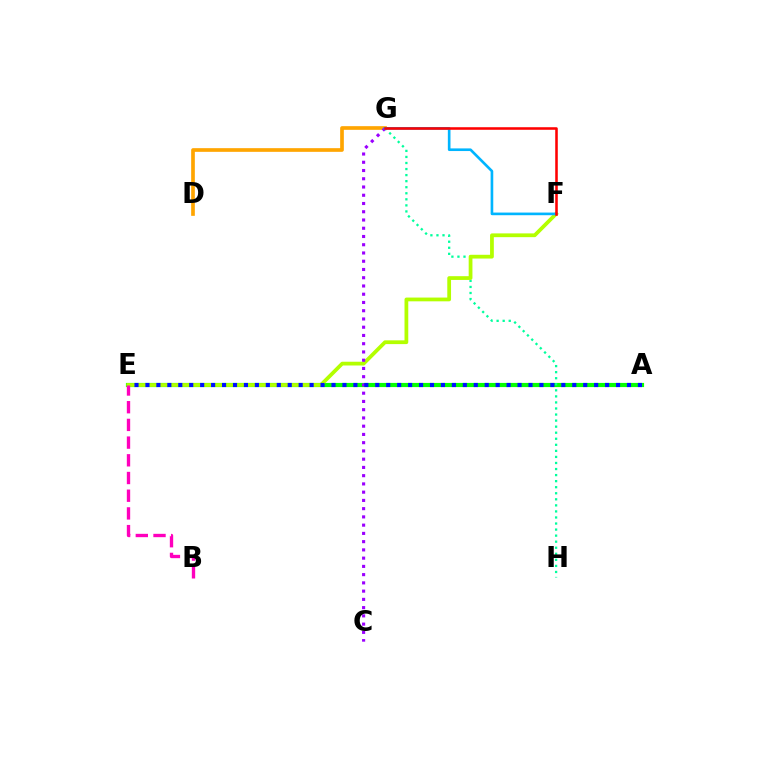{('D', 'G'): [{'color': '#ffa500', 'line_style': 'solid', 'thickness': 2.64}], ('A', 'E'): [{'color': '#08ff00', 'line_style': 'solid', 'thickness': 3.0}, {'color': '#0010ff', 'line_style': 'dotted', 'thickness': 2.97}], ('G', 'H'): [{'color': '#00ff9d', 'line_style': 'dotted', 'thickness': 1.64}], ('E', 'F'): [{'color': '#b3ff00', 'line_style': 'solid', 'thickness': 2.71}], ('B', 'E'): [{'color': '#ff00bd', 'line_style': 'dashed', 'thickness': 2.4}], ('C', 'G'): [{'color': '#9b00ff', 'line_style': 'dotted', 'thickness': 2.24}], ('F', 'G'): [{'color': '#00b5ff', 'line_style': 'solid', 'thickness': 1.9}, {'color': '#ff0000', 'line_style': 'solid', 'thickness': 1.84}]}